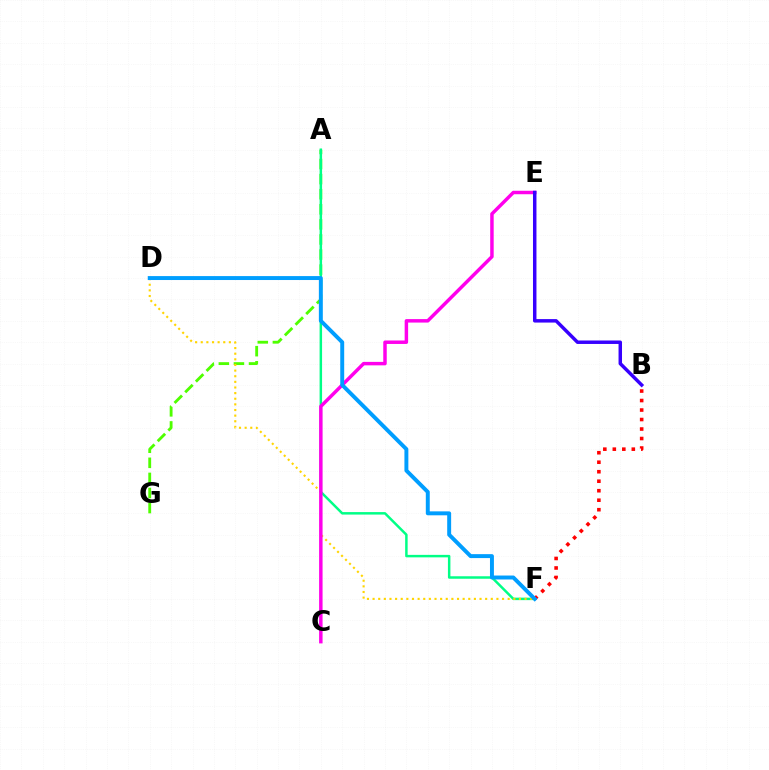{('A', 'G'): [{'color': '#4fff00', 'line_style': 'dashed', 'thickness': 2.05}], ('A', 'F'): [{'color': '#00ff86', 'line_style': 'solid', 'thickness': 1.79}], ('D', 'F'): [{'color': '#ffd500', 'line_style': 'dotted', 'thickness': 1.53}, {'color': '#009eff', 'line_style': 'solid', 'thickness': 2.83}], ('B', 'F'): [{'color': '#ff0000', 'line_style': 'dotted', 'thickness': 2.58}], ('C', 'E'): [{'color': '#ff00ed', 'line_style': 'solid', 'thickness': 2.5}], ('B', 'E'): [{'color': '#3700ff', 'line_style': 'solid', 'thickness': 2.5}]}